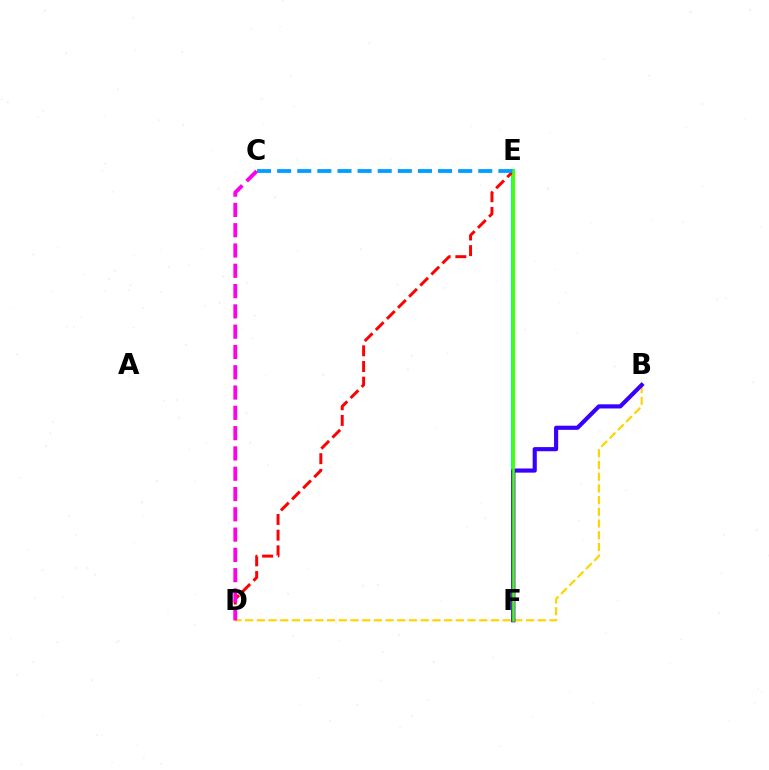{('E', 'F'): [{'color': '#00ff86', 'line_style': 'solid', 'thickness': 2.87}, {'color': '#4fff00', 'line_style': 'solid', 'thickness': 1.87}], ('B', 'D'): [{'color': '#ffd500', 'line_style': 'dashed', 'thickness': 1.59}], ('B', 'F'): [{'color': '#3700ff', 'line_style': 'solid', 'thickness': 2.98}], ('D', 'E'): [{'color': '#ff0000', 'line_style': 'dashed', 'thickness': 2.13}], ('C', 'E'): [{'color': '#009eff', 'line_style': 'dashed', 'thickness': 2.73}], ('C', 'D'): [{'color': '#ff00ed', 'line_style': 'dashed', 'thickness': 2.76}]}